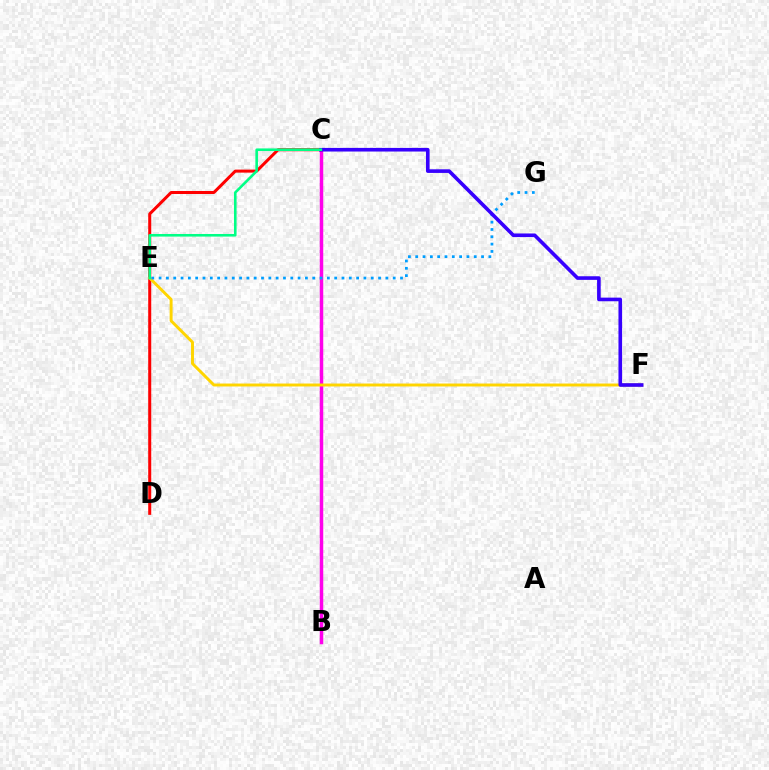{('B', 'C'): [{'color': '#4fff00', 'line_style': 'dotted', 'thickness': 2.07}, {'color': '#ff00ed', 'line_style': 'solid', 'thickness': 2.5}], ('C', 'D'): [{'color': '#ff0000', 'line_style': 'solid', 'thickness': 2.17}], ('E', 'F'): [{'color': '#ffd500', 'line_style': 'solid', 'thickness': 2.12}], ('E', 'G'): [{'color': '#009eff', 'line_style': 'dotted', 'thickness': 1.99}], ('C', 'F'): [{'color': '#3700ff', 'line_style': 'solid', 'thickness': 2.61}], ('C', 'E'): [{'color': '#00ff86', 'line_style': 'solid', 'thickness': 1.87}]}